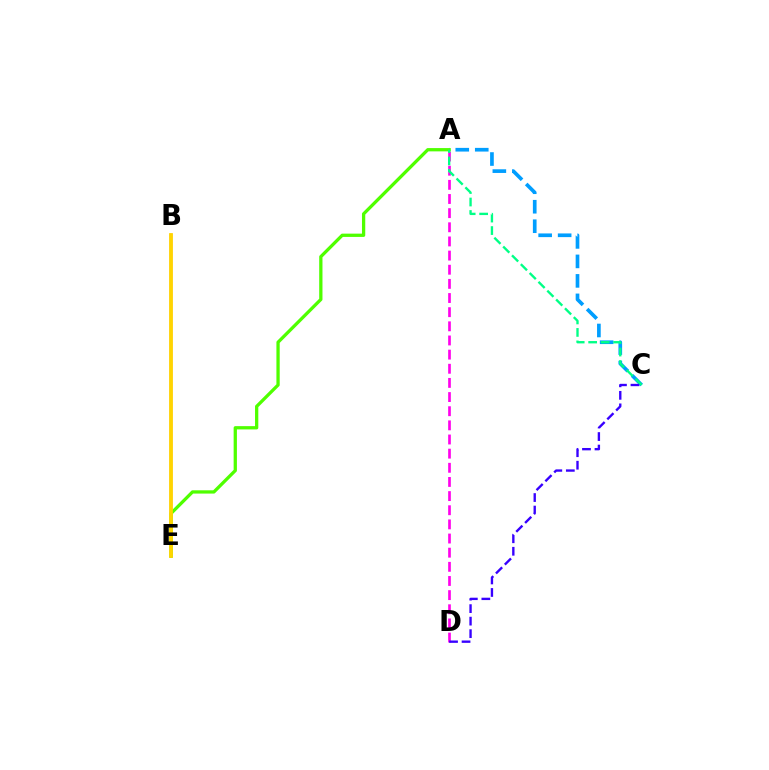{('B', 'E'): [{'color': '#ff0000', 'line_style': 'solid', 'thickness': 1.65}, {'color': '#ffd500', 'line_style': 'solid', 'thickness': 2.71}], ('A', 'C'): [{'color': '#009eff', 'line_style': 'dashed', 'thickness': 2.65}, {'color': '#00ff86', 'line_style': 'dashed', 'thickness': 1.7}], ('A', 'D'): [{'color': '#ff00ed', 'line_style': 'dashed', 'thickness': 1.92}], ('C', 'D'): [{'color': '#3700ff', 'line_style': 'dashed', 'thickness': 1.7}], ('A', 'E'): [{'color': '#4fff00', 'line_style': 'solid', 'thickness': 2.36}]}